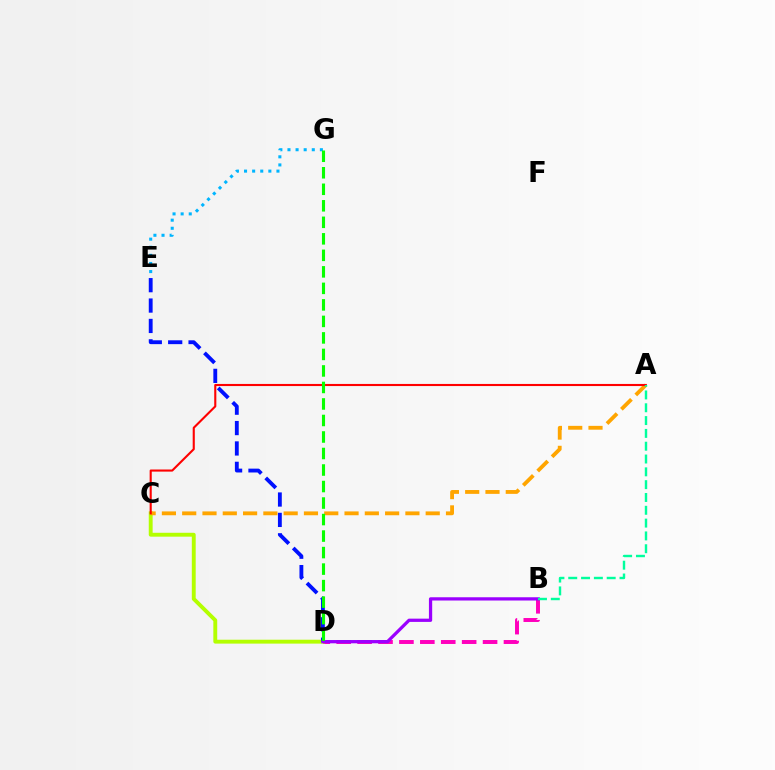{('B', 'D'): [{'color': '#ff00bd', 'line_style': 'dashed', 'thickness': 2.84}, {'color': '#9b00ff', 'line_style': 'solid', 'thickness': 2.35}], ('C', 'D'): [{'color': '#b3ff00', 'line_style': 'solid', 'thickness': 2.8}], ('A', 'C'): [{'color': '#ffa500', 'line_style': 'dashed', 'thickness': 2.76}, {'color': '#ff0000', 'line_style': 'solid', 'thickness': 1.52}], ('D', 'E'): [{'color': '#0010ff', 'line_style': 'dashed', 'thickness': 2.77}], ('E', 'G'): [{'color': '#00b5ff', 'line_style': 'dotted', 'thickness': 2.2}], ('D', 'G'): [{'color': '#08ff00', 'line_style': 'dashed', 'thickness': 2.24}], ('A', 'B'): [{'color': '#00ff9d', 'line_style': 'dashed', 'thickness': 1.74}]}